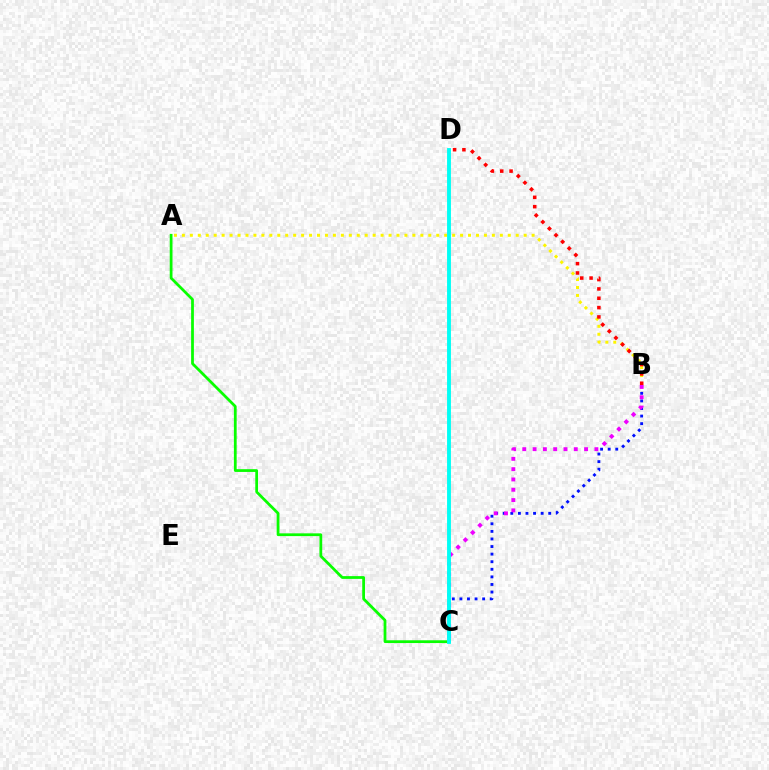{('A', 'C'): [{'color': '#08ff00', 'line_style': 'solid', 'thickness': 1.99}], ('B', 'C'): [{'color': '#0010ff', 'line_style': 'dotted', 'thickness': 2.06}, {'color': '#ee00ff', 'line_style': 'dotted', 'thickness': 2.8}], ('A', 'B'): [{'color': '#fcf500', 'line_style': 'dotted', 'thickness': 2.16}], ('C', 'D'): [{'color': '#00fff6', 'line_style': 'solid', 'thickness': 2.79}], ('B', 'D'): [{'color': '#ff0000', 'line_style': 'dotted', 'thickness': 2.54}]}